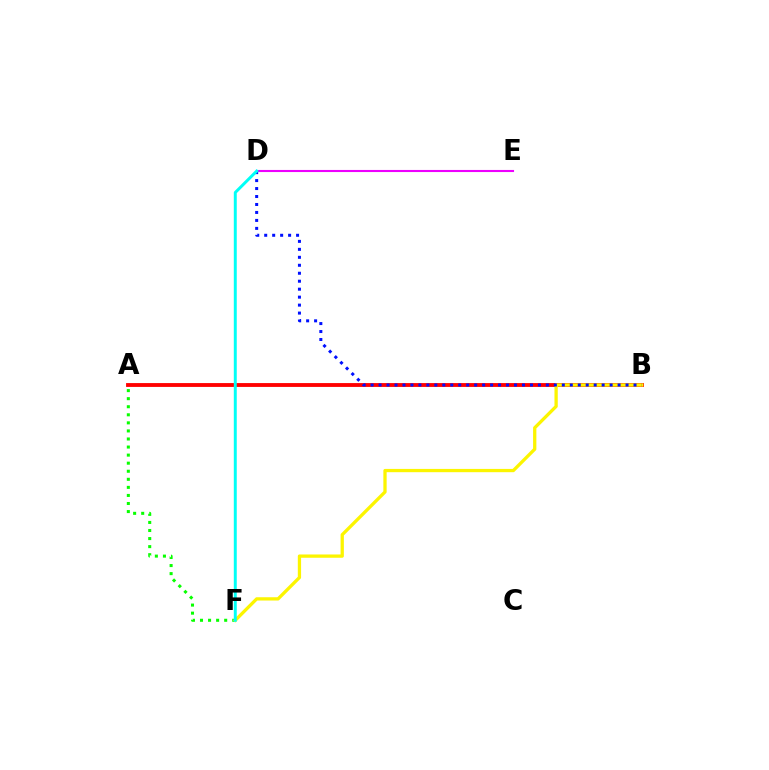{('A', 'B'): [{'color': '#ff0000', 'line_style': 'solid', 'thickness': 2.77}], ('A', 'F'): [{'color': '#08ff00', 'line_style': 'dotted', 'thickness': 2.19}], ('D', 'E'): [{'color': '#ee00ff', 'line_style': 'solid', 'thickness': 1.51}], ('B', 'F'): [{'color': '#fcf500', 'line_style': 'solid', 'thickness': 2.36}], ('B', 'D'): [{'color': '#0010ff', 'line_style': 'dotted', 'thickness': 2.16}], ('D', 'F'): [{'color': '#00fff6', 'line_style': 'solid', 'thickness': 2.13}]}